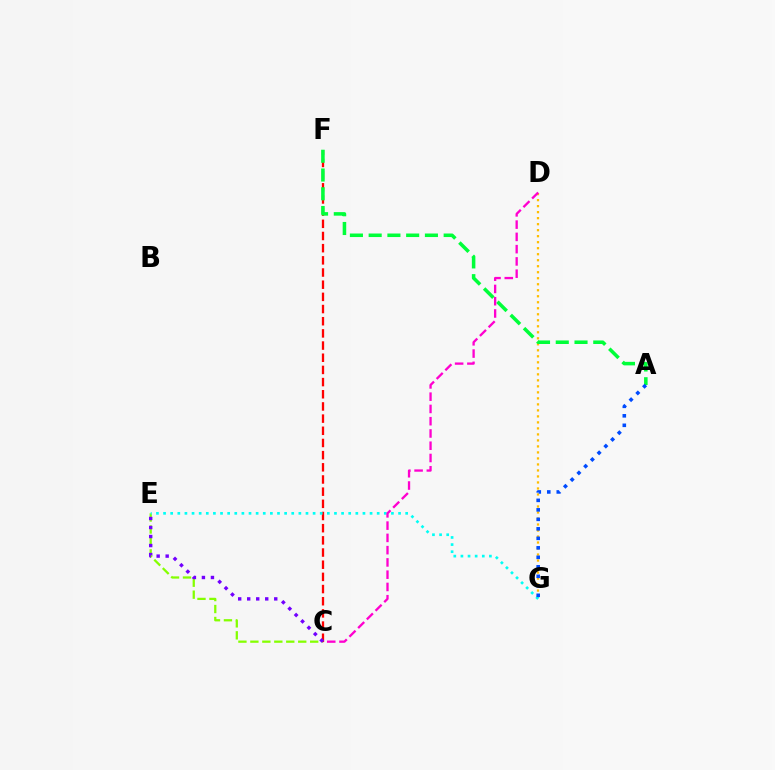{('C', 'E'): [{'color': '#84ff00', 'line_style': 'dashed', 'thickness': 1.62}, {'color': '#7200ff', 'line_style': 'dotted', 'thickness': 2.45}], ('C', 'F'): [{'color': '#ff0000', 'line_style': 'dashed', 'thickness': 1.65}], ('D', 'G'): [{'color': '#ffbd00', 'line_style': 'dotted', 'thickness': 1.63}], ('E', 'G'): [{'color': '#00fff6', 'line_style': 'dotted', 'thickness': 1.93}], ('A', 'F'): [{'color': '#00ff39', 'line_style': 'dashed', 'thickness': 2.55}], ('C', 'D'): [{'color': '#ff00cf', 'line_style': 'dashed', 'thickness': 1.67}], ('A', 'G'): [{'color': '#004bff', 'line_style': 'dotted', 'thickness': 2.58}]}